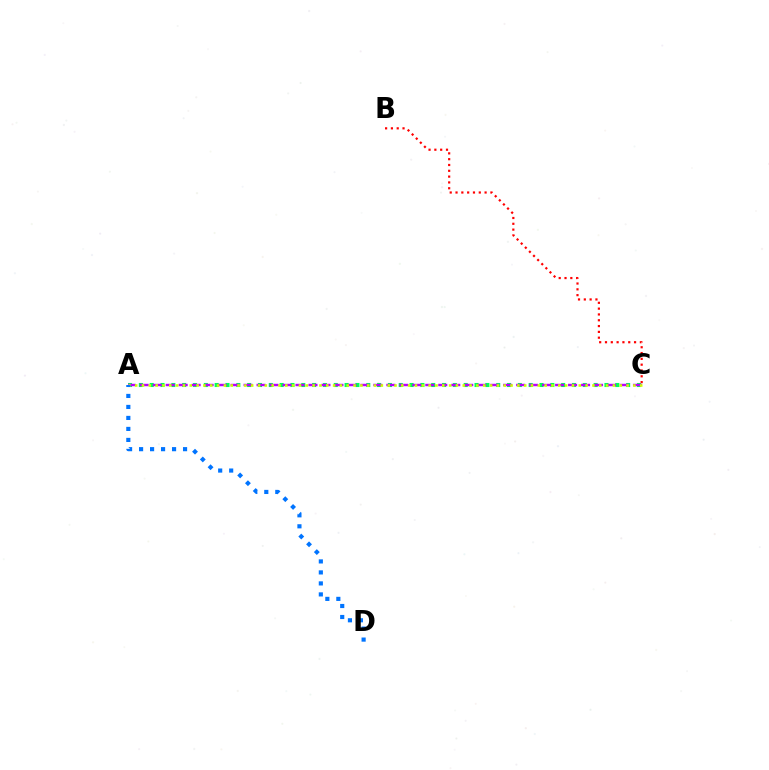{('A', 'C'): [{'color': '#00ff5c', 'line_style': 'dotted', 'thickness': 2.94}, {'color': '#b900ff', 'line_style': 'dashed', 'thickness': 1.76}, {'color': '#d1ff00', 'line_style': 'dotted', 'thickness': 1.85}], ('A', 'D'): [{'color': '#0074ff', 'line_style': 'dotted', 'thickness': 2.99}], ('B', 'C'): [{'color': '#ff0000', 'line_style': 'dotted', 'thickness': 1.58}]}